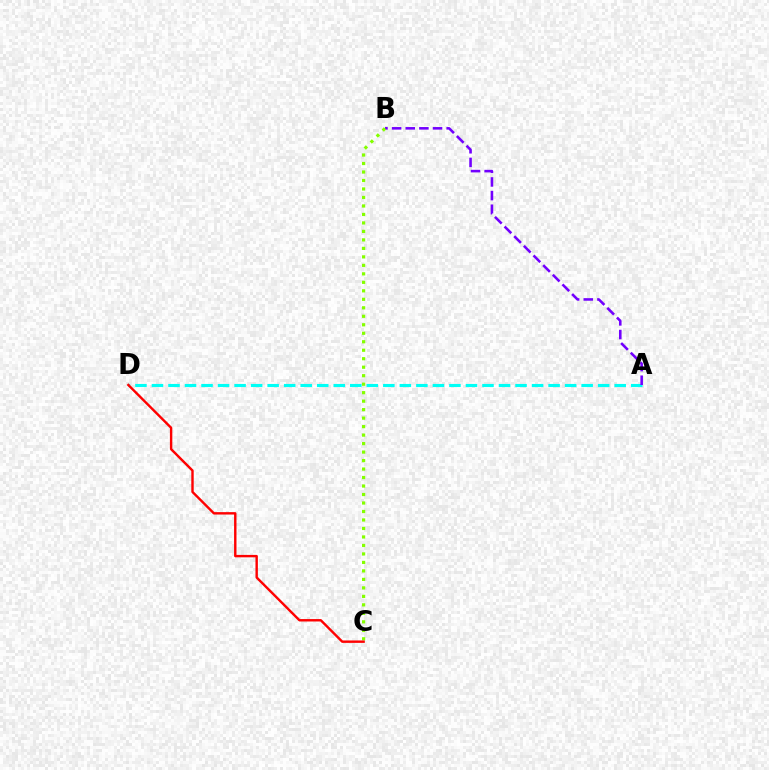{('A', 'D'): [{'color': '#00fff6', 'line_style': 'dashed', 'thickness': 2.25}], ('A', 'B'): [{'color': '#7200ff', 'line_style': 'dashed', 'thickness': 1.85}], ('B', 'C'): [{'color': '#84ff00', 'line_style': 'dotted', 'thickness': 2.31}], ('C', 'D'): [{'color': '#ff0000', 'line_style': 'solid', 'thickness': 1.74}]}